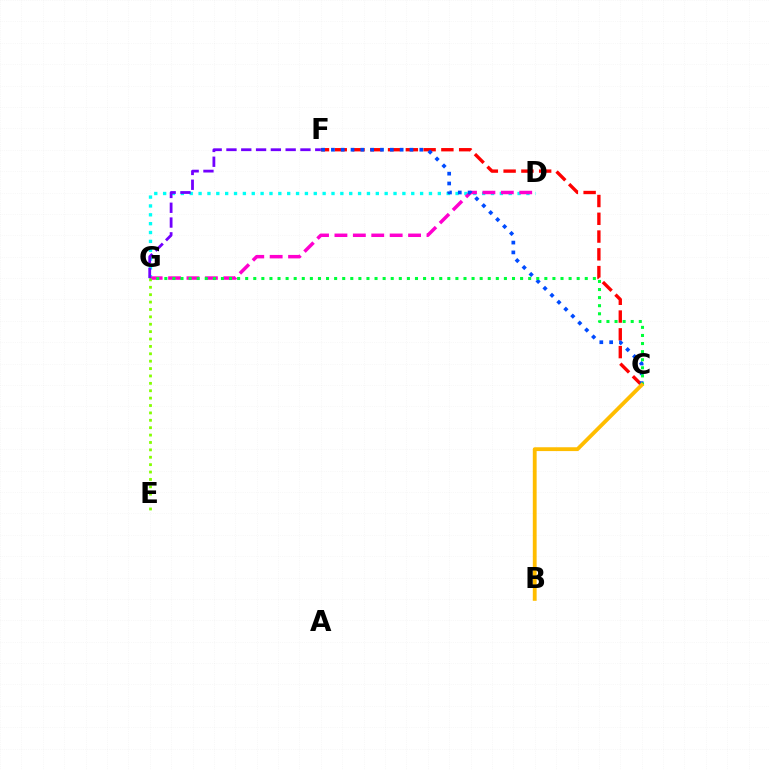{('D', 'G'): [{'color': '#00fff6', 'line_style': 'dotted', 'thickness': 2.41}, {'color': '#ff00cf', 'line_style': 'dashed', 'thickness': 2.5}], ('E', 'G'): [{'color': '#84ff00', 'line_style': 'dotted', 'thickness': 2.01}], ('C', 'F'): [{'color': '#ff0000', 'line_style': 'dashed', 'thickness': 2.41}, {'color': '#004bff', 'line_style': 'dotted', 'thickness': 2.67}], ('C', 'G'): [{'color': '#00ff39', 'line_style': 'dotted', 'thickness': 2.2}], ('B', 'C'): [{'color': '#ffbd00', 'line_style': 'solid', 'thickness': 2.76}], ('F', 'G'): [{'color': '#7200ff', 'line_style': 'dashed', 'thickness': 2.01}]}